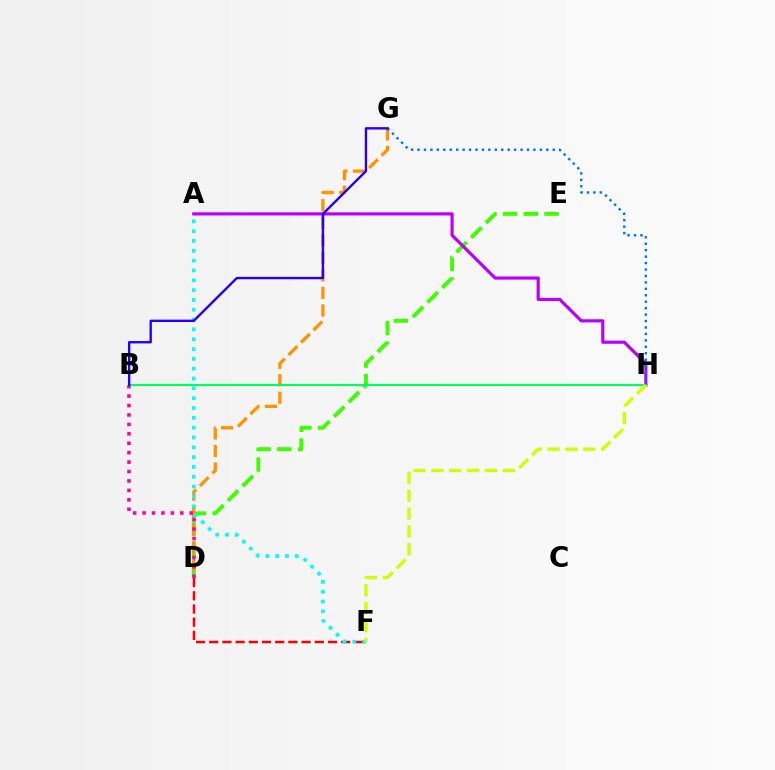{('D', 'E'): [{'color': '#3dff00', 'line_style': 'dashed', 'thickness': 2.82}], ('D', 'F'): [{'color': '#ff0000', 'line_style': 'dashed', 'thickness': 1.79}], ('D', 'G'): [{'color': '#ff9400', 'line_style': 'dashed', 'thickness': 2.38}], ('B', 'D'): [{'color': '#ff00ac', 'line_style': 'dotted', 'thickness': 2.56}], ('A', 'H'): [{'color': '#b900ff', 'line_style': 'solid', 'thickness': 2.27}], ('B', 'H'): [{'color': '#00ff5c', 'line_style': 'solid', 'thickness': 1.52}], ('G', 'H'): [{'color': '#0074ff', 'line_style': 'dotted', 'thickness': 1.75}], ('A', 'F'): [{'color': '#00fff6', 'line_style': 'dotted', 'thickness': 2.67}], ('B', 'G'): [{'color': '#2500ff', 'line_style': 'solid', 'thickness': 1.72}], ('F', 'H'): [{'color': '#d1ff00', 'line_style': 'dashed', 'thickness': 2.43}]}